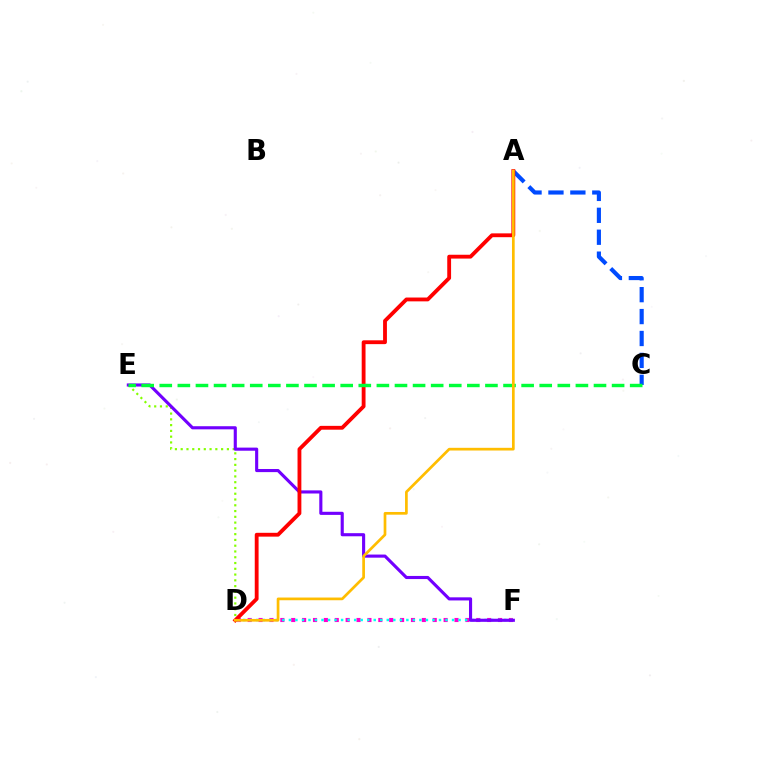{('D', 'F'): [{'color': '#ff00cf', 'line_style': 'dotted', 'thickness': 2.96}, {'color': '#00fff6', 'line_style': 'dotted', 'thickness': 1.77}], ('D', 'E'): [{'color': '#84ff00', 'line_style': 'dotted', 'thickness': 1.57}], ('A', 'C'): [{'color': '#004bff', 'line_style': 'dashed', 'thickness': 2.98}], ('E', 'F'): [{'color': '#7200ff', 'line_style': 'solid', 'thickness': 2.24}], ('A', 'D'): [{'color': '#ff0000', 'line_style': 'solid', 'thickness': 2.76}, {'color': '#ffbd00', 'line_style': 'solid', 'thickness': 1.95}], ('C', 'E'): [{'color': '#00ff39', 'line_style': 'dashed', 'thickness': 2.46}]}